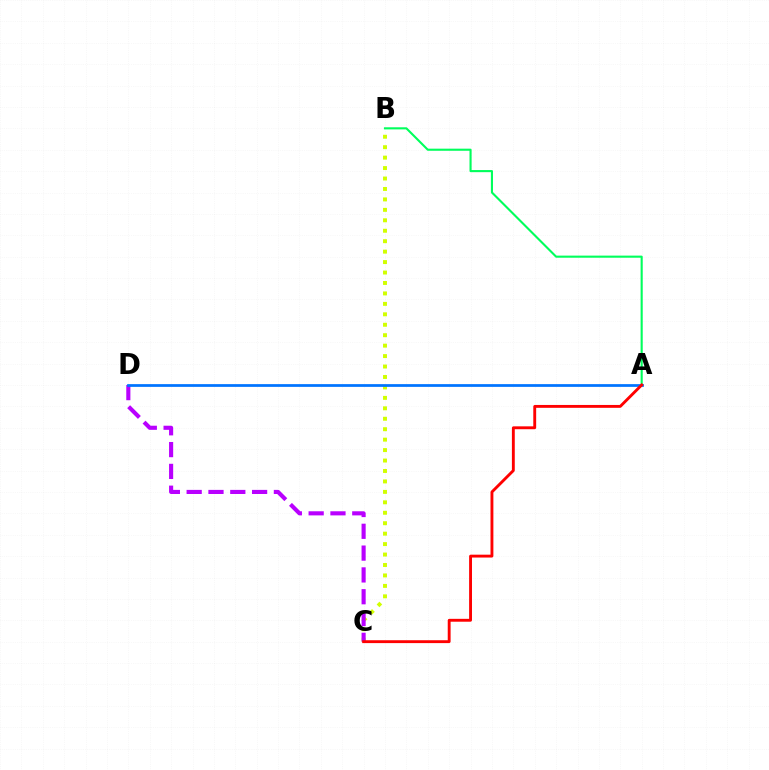{('B', 'C'): [{'color': '#d1ff00', 'line_style': 'dotted', 'thickness': 2.84}], ('C', 'D'): [{'color': '#b900ff', 'line_style': 'dashed', 'thickness': 2.96}], ('A', 'B'): [{'color': '#00ff5c', 'line_style': 'solid', 'thickness': 1.52}], ('A', 'D'): [{'color': '#0074ff', 'line_style': 'solid', 'thickness': 1.97}], ('A', 'C'): [{'color': '#ff0000', 'line_style': 'solid', 'thickness': 2.07}]}